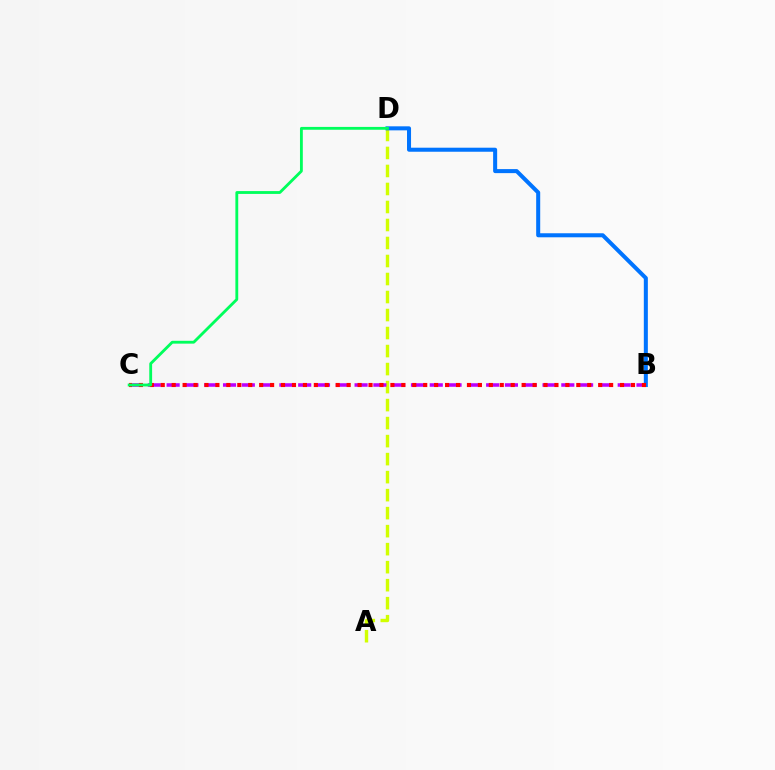{('A', 'D'): [{'color': '#d1ff00', 'line_style': 'dashed', 'thickness': 2.45}], ('B', 'C'): [{'color': '#b900ff', 'line_style': 'dashed', 'thickness': 2.55}, {'color': '#ff0000', 'line_style': 'dotted', 'thickness': 2.97}], ('B', 'D'): [{'color': '#0074ff', 'line_style': 'solid', 'thickness': 2.9}], ('C', 'D'): [{'color': '#00ff5c', 'line_style': 'solid', 'thickness': 2.04}]}